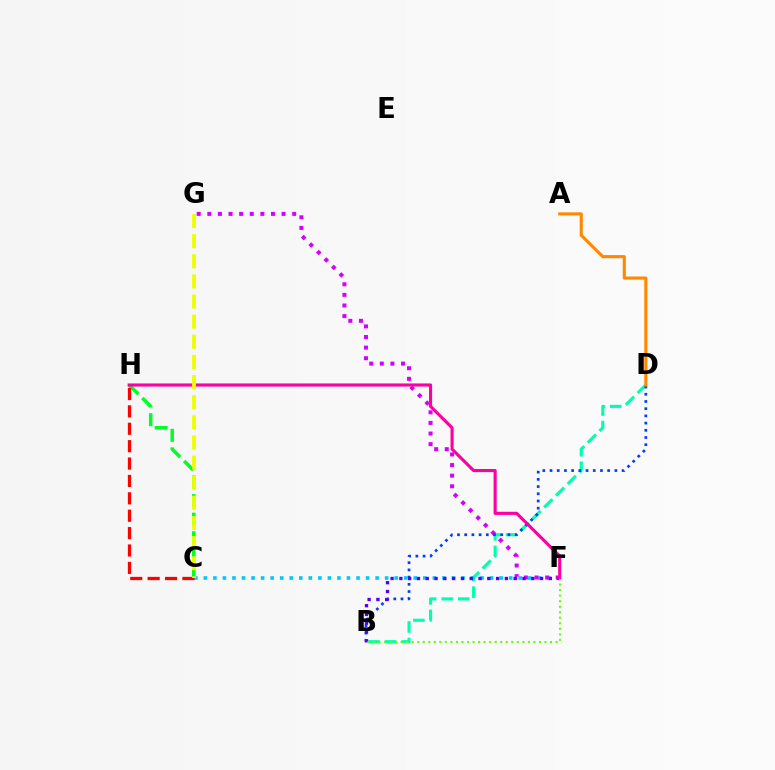{('B', 'D'): [{'color': '#00ffaf', 'line_style': 'dashed', 'thickness': 2.25}, {'color': '#003fff', 'line_style': 'dotted', 'thickness': 1.96}], ('C', 'H'): [{'color': '#00ff27', 'line_style': 'dashed', 'thickness': 2.52}, {'color': '#ff0000', 'line_style': 'dashed', 'thickness': 2.36}], ('C', 'F'): [{'color': '#00c7ff', 'line_style': 'dotted', 'thickness': 2.59}], ('F', 'G'): [{'color': '#d600ff', 'line_style': 'dotted', 'thickness': 2.88}], ('B', 'F'): [{'color': '#4f00ff', 'line_style': 'dotted', 'thickness': 2.39}, {'color': '#66ff00', 'line_style': 'dotted', 'thickness': 1.5}], ('F', 'H'): [{'color': '#ff00a0', 'line_style': 'solid', 'thickness': 2.25}], ('A', 'D'): [{'color': '#ff8800', 'line_style': 'solid', 'thickness': 2.23}], ('C', 'G'): [{'color': '#eeff00', 'line_style': 'dashed', 'thickness': 2.73}]}